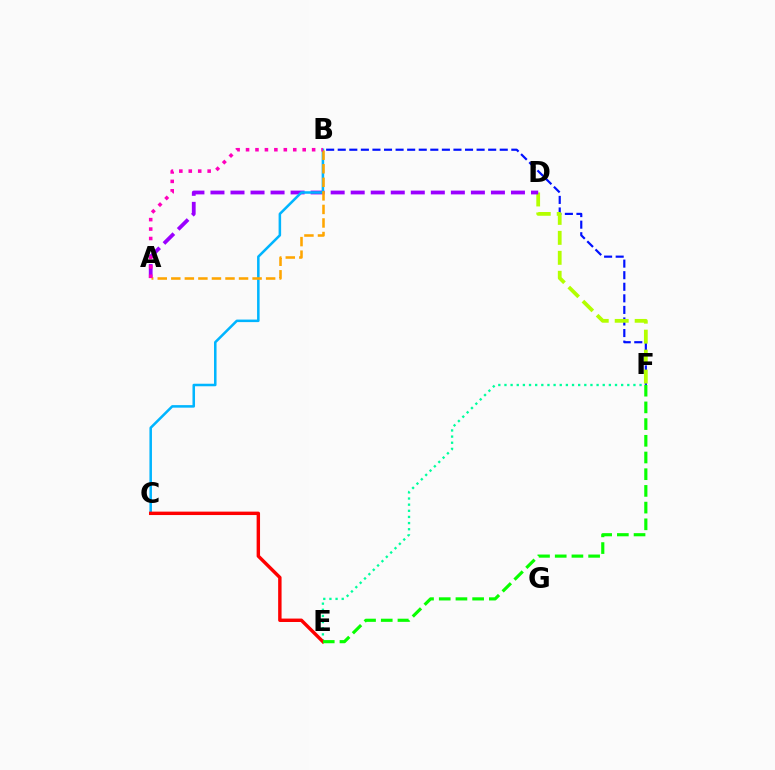{('B', 'F'): [{'color': '#0010ff', 'line_style': 'dashed', 'thickness': 1.57}], ('D', 'F'): [{'color': '#b3ff00', 'line_style': 'dashed', 'thickness': 2.71}], ('A', 'D'): [{'color': '#9b00ff', 'line_style': 'dashed', 'thickness': 2.72}], ('B', 'C'): [{'color': '#00b5ff', 'line_style': 'solid', 'thickness': 1.82}], ('E', 'F'): [{'color': '#00ff9d', 'line_style': 'dotted', 'thickness': 1.67}, {'color': '#08ff00', 'line_style': 'dashed', 'thickness': 2.27}], ('A', 'B'): [{'color': '#ffa500', 'line_style': 'dashed', 'thickness': 1.84}, {'color': '#ff00bd', 'line_style': 'dotted', 'thickness': 2.57}], ('C', 'E'): [{'color': '#ff0000', 'line_style': 'solid', 'thickness': 2.46}]}